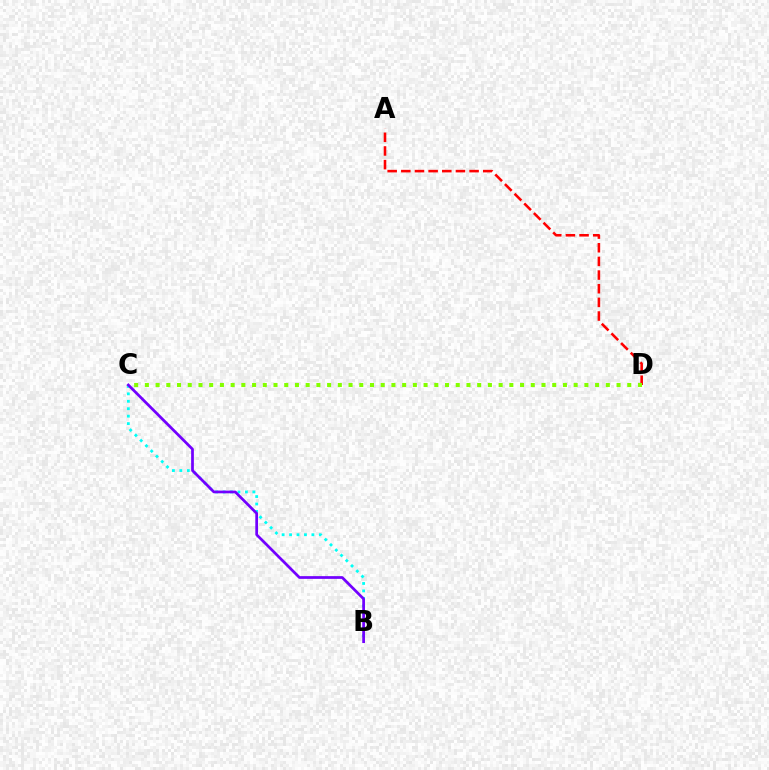{('B', 'C'): [{'color': '#00fff6', 'line_style': 'dotted', 'thickness': 2.02}, {'color': '#7200ff', 'line_style': 'solid', 'thickness': 1.97}], ('A', 'D'): [{'color': '#ff0000', 'line_style': 'dashed', 'thickness': 1.85}], ('C', 'D'): [{'color': '#84ff00', 'line_style': 'dotted', 'thickness': 2.91}]}